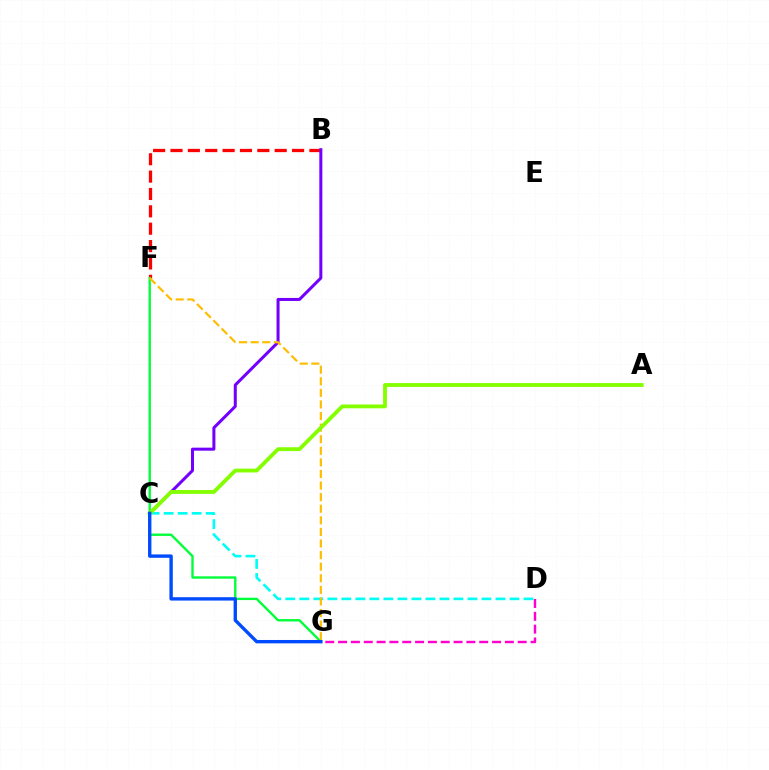{('B', 'F'): [{'color': '#ff0000', 'line_style': 'dashed', 'thickness': 2.36}], ('F', 'G'): [{'color': '#00ff39', 'line_style': 'solid', 'thickness': 1.7}, {'color': '#ffbd00', 'line_style': 'dashed', 'thickness': 1.57}], ('C', 'D'): [{'color': '#00fff6', 'line_style': 'dashed', 'thickness': 1.9}], ('B', 'C'): [{'color': '#7200ff', 'line_style': 'solid', 'thickness': 2.18}], ('D', 'G'): [{'color': '#ff00cf', 'line_style': 'dashed', 'thickness': 1.74}], ('A', 'C'): [{'color': '#84ff00', 'line_style': 'solid', 'thickness': 2.76}], ('C', 'G'): [{'color': '#004bff', 'line_style': 'solid', 'thickness': 2.43}]}